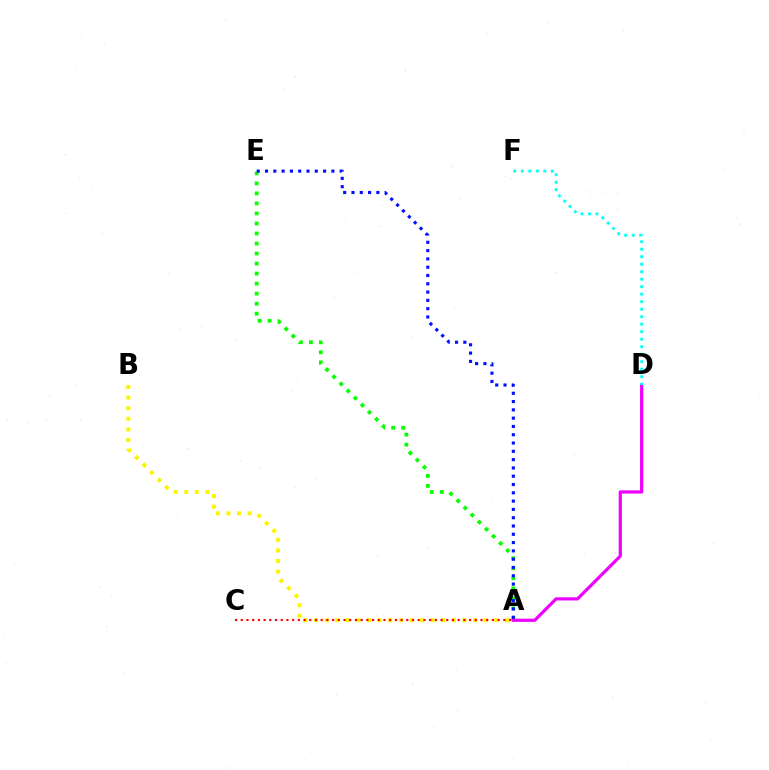{('A', 'E'): [{'color': '#08ff00', 'line_style': 'dotted', 'thickness': 2.72}, {'color': '#0010ff', 'line_style': 'dotted', 'thickness': 2.25}], ('A', 'D'): [{'color': '#ee00ff', 'line_style': 'solid', 'thickness': 2.3}], ('A', 'B'): [{'color': '#fcf500', 'line_style': 'dotted', 'thickness': 2.88}], ('A', 'C'): [{'color': '#ff0000', 'line_style': 'dotted', 'thickness': 1.55}], ('D', 'F'): [{'color': '#00fff6', 'line_style': 'dotted', 'thickness': 2.04}]}